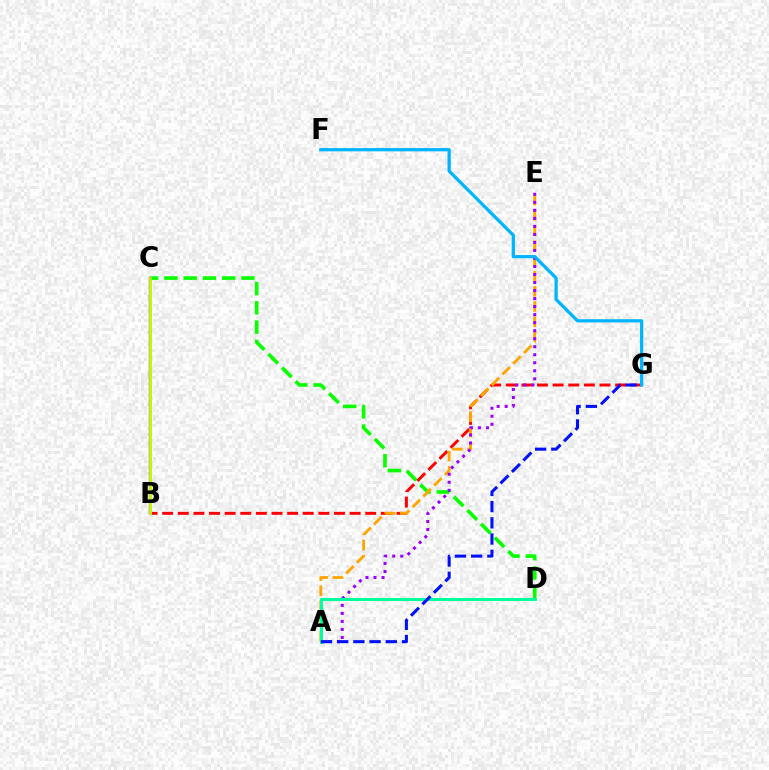{('C', 'D'): [{'color': '#08ff00', 'line_style': 'dashed', 'thickness': 2.62}], ('B', 'G'): [{'color': '#ff0000', 'line_style': 'dashed', 'thickness': 2.12}], ('B', 'C'): [{'color': '#ff00bd', 'line_style': 'solid', 'thickness': 1.73}, {'color': '#b3ff00', 'line_style': 'solid', 'thickness': 2.03}], ('A', 'E'): [{'color': '#ffa500', 'line_style': 'dashed', 'thickness': 2.06}, {'color': '#9b00ff', 'line_style': 'dotted', 'thickness': 2.18}], ('A', 'D'): [{'color': '#00ff9d', 'line_style': 'solid', 'thickness': 2.19}], ('A', 'G'): [{'color': '#0010ff', 'line_style': 'dashed', 'thickness': 2.2}], ('F', 'G'): [{'color': '#00b5ff', 'line_style': 'solid', 'thickness': 2.34}]}